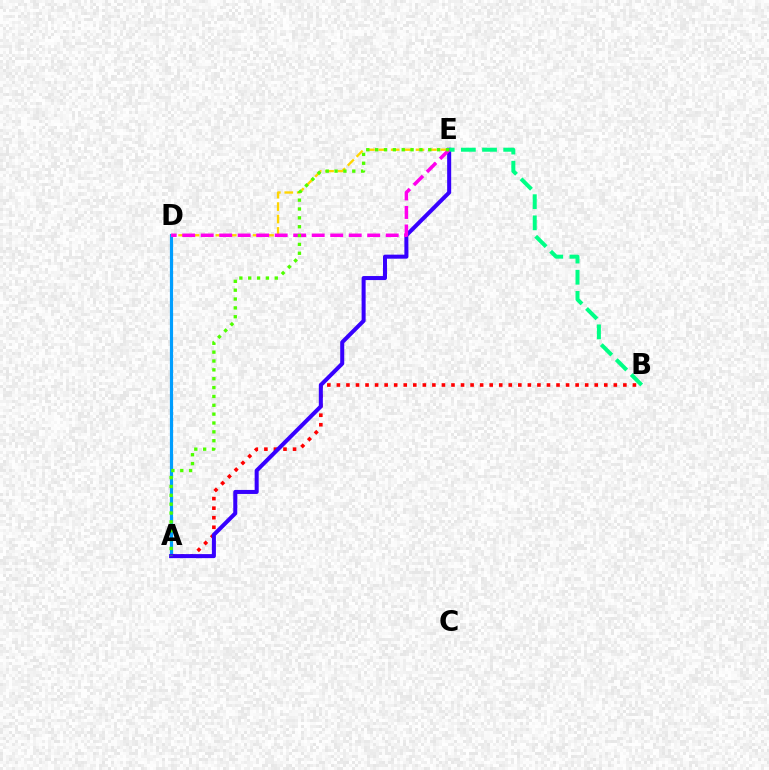{('A', 'D'): [{'color': '#009eff', 'line_style': 'solid', 'thickness': 2.29}], ('A', 'B'): [{'color': '#ff0000', 'line_style': 'dotted', 'thickness': 2.59}], ('D', 'E'): [{'color': '#ffd500', 'line_style': 'dashed', 'thickness': 1.69}, {'color': '#ff00ed', 'line_style': 'dashed', 'thickness': 2.51}], ('A', 'E'): [{'color': '#3700ff', 'line_style': 'solid', 'thickness': 2.9}, {'color': '#4fff00', 'line_style': 'dotted', 'thickness': 2.41}], ('B', 'E'): [{'color': '#00ff86', 'line_style': 'dashed', 'thickness': 2.87}]}